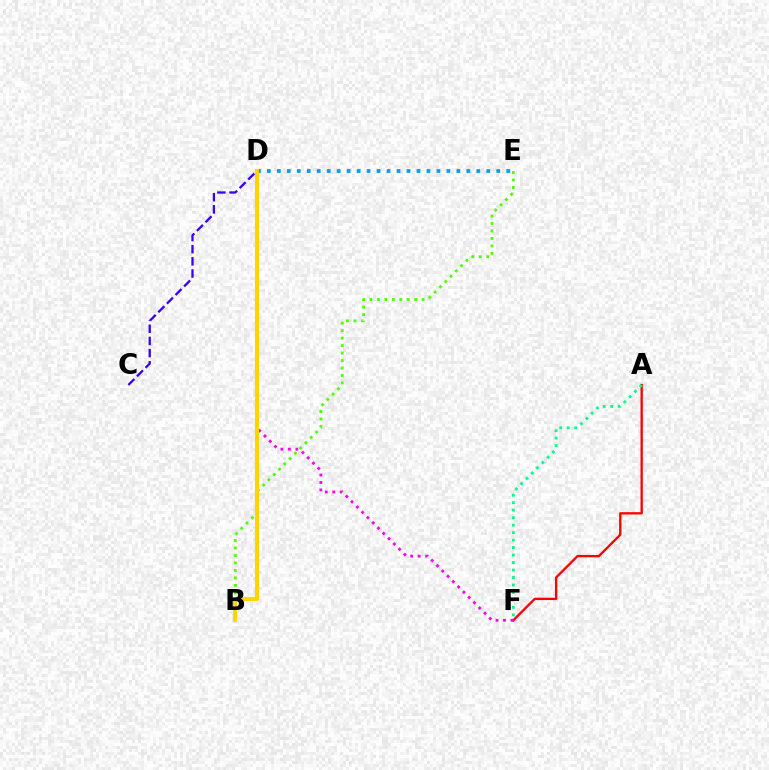{('A', 'F'): [{'color': '#ff0000', 'line_style': 'solid', 'thickness': 1.68}, {'color': '#00ff86', 'line_style': 'dotted', 'thickness': 2.03}], ('B', 'E'): [{'color': '#4fff00', 'line_style': 'dotted', 'thickness': 2.03}], ('D', 'E'): [{'color': '#009eff', 'line_style': 'dotted', 'thickness': 2.71}], ('D', 'F'): [{'color': '#ff00ed', 'line_style': 'dotted', 'thickness': 2.03}], ('B', 'D'): [{'color': '#ffd500', 'line_style': 'solid', 'thickness': 2.96}], ('C', 'D'): [{'color': '#3700ff', 'line_style': 'dashed', 'thickness': 1.65}]}